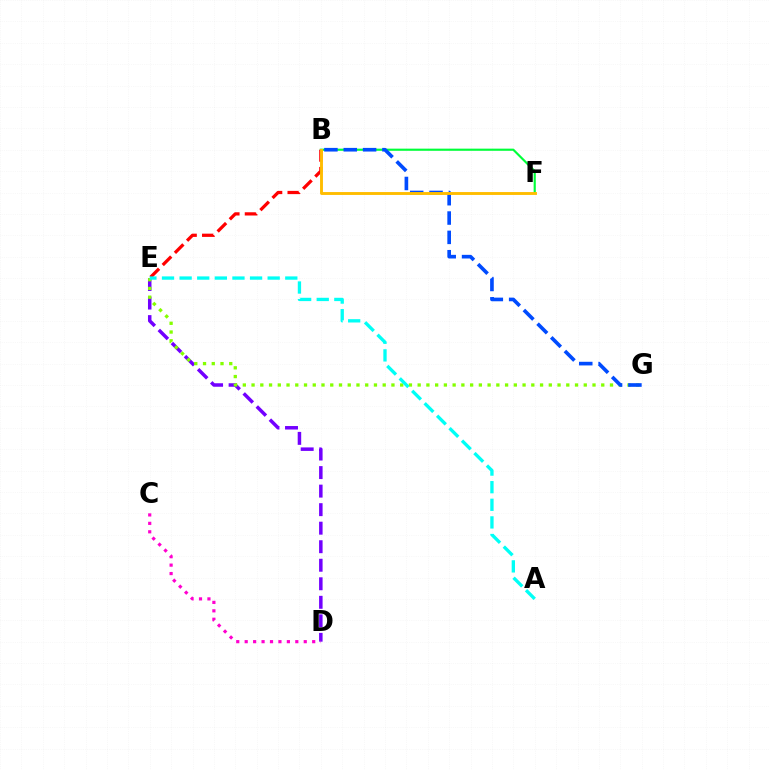{('B', 'F'): [{'color': '#00ff39', 'line_style': 'solid', 'thickness': 1.55}, {'color': '#ffbd00', 'line_style': 'solid', 'thickness': 2.08}], ('D', 'E'): [{'color': '#7200ff', 'line_style': 'dashed', 'thickness': 2.52}], ('E', 'G'): [{'color': '#84ff00', 'line_style': 'dotted', 'thickness': 2.38}], ('B', 'E'): [{'color': '#ff0000', 'line_style': 'dashed', 'thickness': 2.34}], ('B', 'G'): [{'color': '#004bff', 'line_style': 'dashed', 'thickness': 2.63}], ('C', 'D'): [{'color': '#ff00cf', 'line_style': 'dotted', 'thickness': 2.29}], ('A', 'E'): [{'color': '#00fff6', 'line_style': 'dashed', 'thickness': 2.39}]}